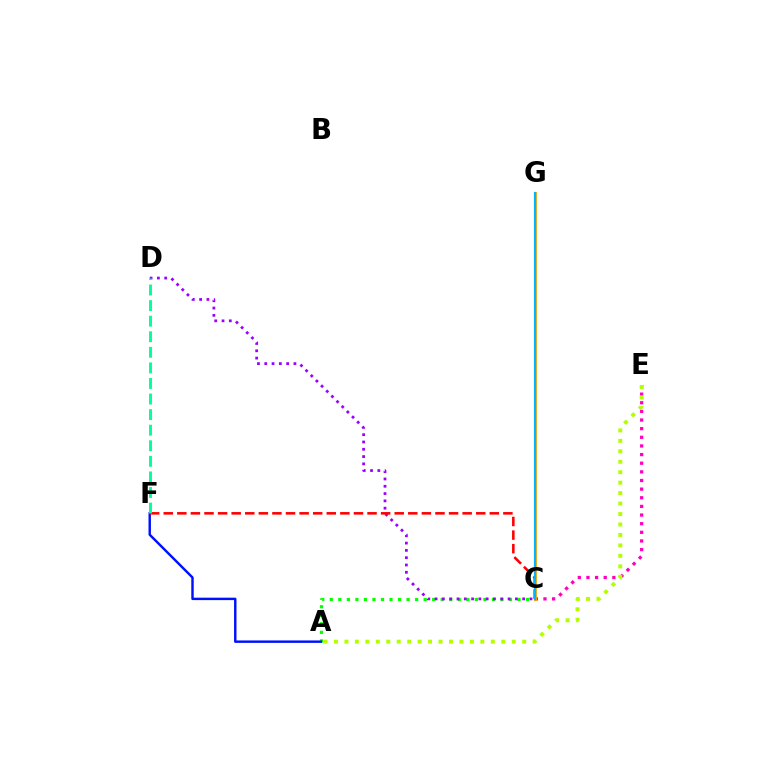{('A', 'C'): [{'color': '#08ff00', 'line_style': 'dotted', 'thickness': 2.32}], ('C', 'E'): [{'color': '#ff00bd', 'line_style': 'dotted', 'thickness': 2.35}], ('A', 'E'): [{'color': '#b3ff00', 'line_style': 'dotted', 'thickness': 2.84}], ('C', 'G'): [{'color': '#ffa500', 'line_style': 'solid', 'thickness': 2.04}, {'color': '#00b5ff', 'line_style': 'solid', 'thickness': 1.57}], ('A', 'F'): [{'color': '#0010ff', 'line_style': 'solid', 'thickness': 1.75}], ('C', 'D'): [{'color': '#9b00ff', 'line_style': 'dotted', 'thickness': 1.98}], ('C', 'F'): [{'color': '#ff0000', 'line_style': 'dashed', 'thickness': 1.85}], ('D', 'F'): [{'color': '#00ff9d', 'line_style': 'dashed', 'thickness': 2.12}]}